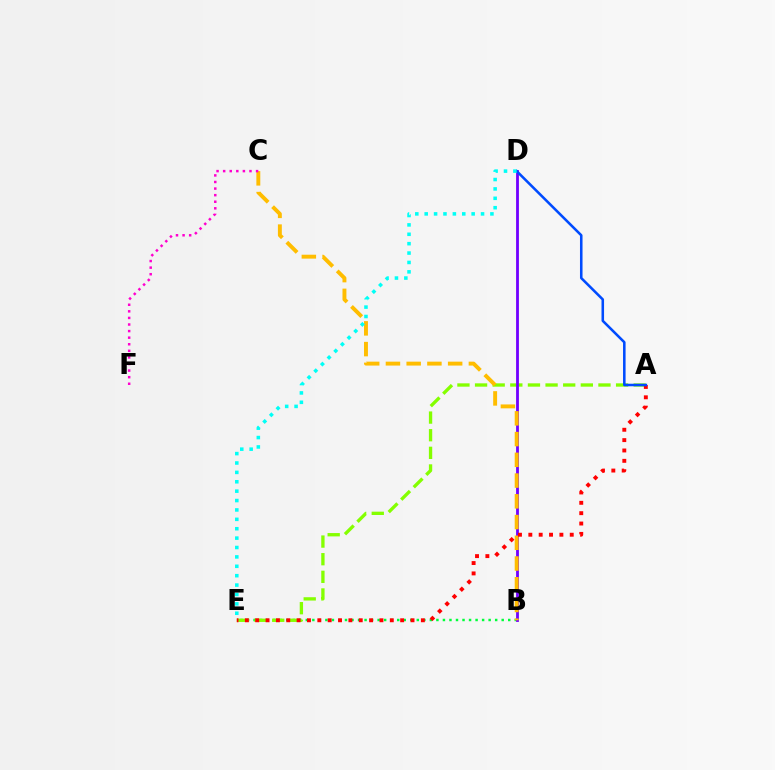{('B', 'E'): [{'color': '#00ff39', 'line_style': 'dotted', 'thickness': 1.77}], ('A', 'E'): [{'color': '#84ff00', 'line_style': 'dashed', 'thickness': 2.39}, {'color': '#ff0000', 'line_style': 'dotted', 'thickness': 2.81}], ('B', 'D'): [{'color': '#7200ff', 'line_style': 'solid', 'thickness': 2.03}], ('B', 'C'): [{'color': '#ffbd00', 'line_style': 'dashed', 'thickness': 2.82}], ('C', 'F'): [{'color': '#ff00cf', 'line_style': 'dotted', 'thickness': 1.79}], ('A', 'D'): [{'color': '#004bff', 'line_style': 'solid', 'thickness': 1.84}], ('D', 'E'): [{'color': '#00fff6', 'line_style': 'dotted', 'thickness': 2.55}]}